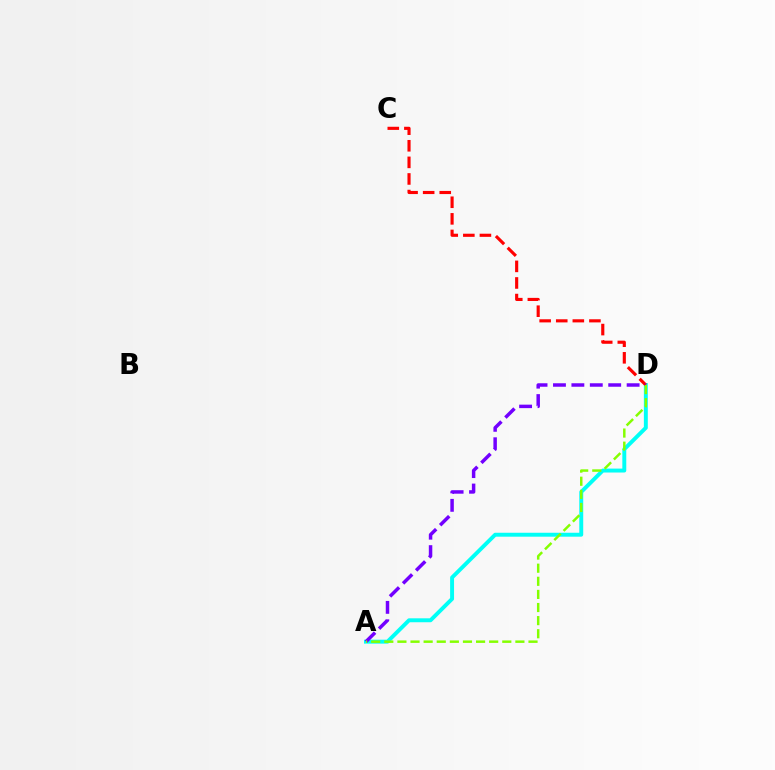{('A', 'D'): [{'color': '#00fff6', 'line_style': 'solid', 'thickness': 2.83}, {'color': '#7200ff', 'line_style': 'dashed', 'thickness': 2.5}, {'color': '#84ff00', 'line_style': 'dashed', 'thickness': 1.78}], ('C', 'D'): [{'color': '#ff0000', 'line_style': 'dashed', 'thickness': 2.25}]}